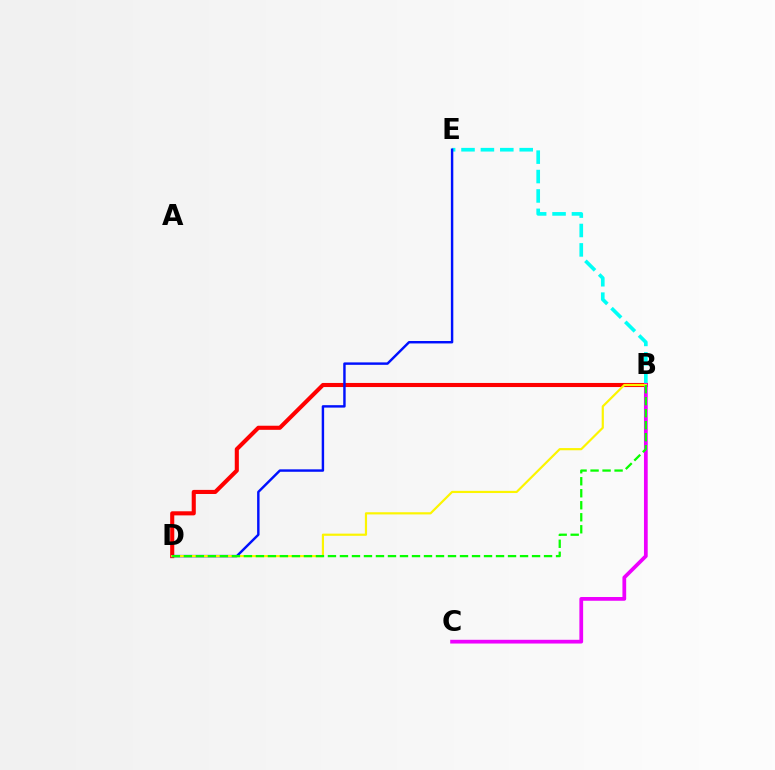{('B', 'E'): [{'color': '#00fff6', 'line_style': 'dashed', 'thickness': 2.64}], ('B', 'D'): [{'color': '#ff0000', 'line_style': 'solid', 'thickness': 2.95}, {'color': '#fcf500', 'line_style': 'solid', 'thickness': 1.57}, {'color': '#08ff00', 'line_style': 'dashed', 'thickness': 1.63}], ('D', 'E'): [{'color': '#0010ff', 'line_style': 'solid', 'thickness': 1.75}], ('B', 'C'): [{'color': '#ee00ff', 'line_style': 'solid', 'thickness': 2.7}]}